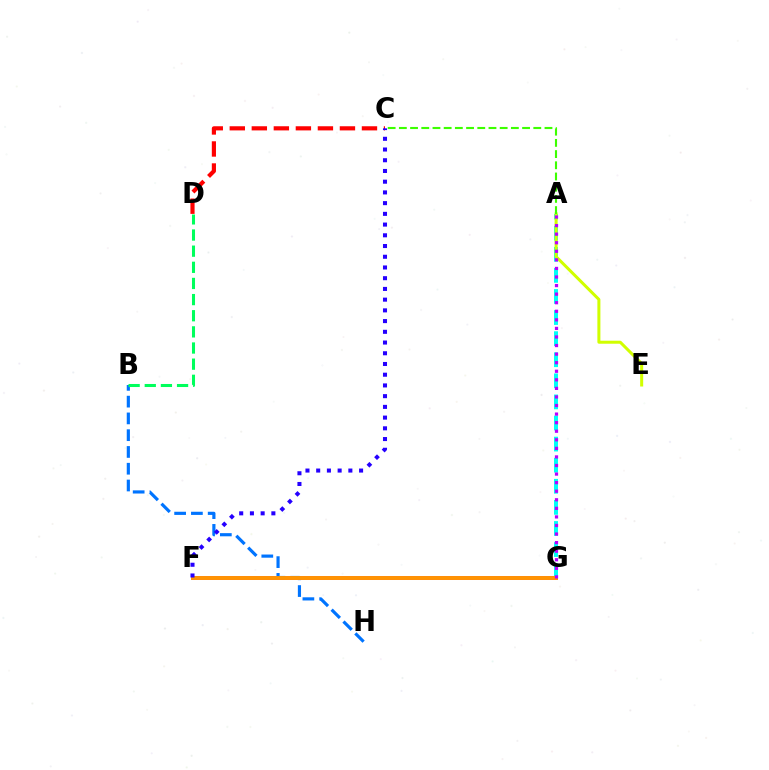{('F', 'G'): [{'color': '#ff00ac', 'line_style': 'solid', 'thickness': 2.73}, {'color': '#ff9400', 'line_style': 'solid', 'thickness': 2.81}], ('C', 'D'): [{'color': '#ff0000', 'line_style': 'dashed', 'thickness': 2.99}], ('B', 'H'): [{'color': '#0074ff', 'line_style': 'dashed', 'thickness': 2.28}], ('A', 'G'): [{'color': '#00fff6', 'line_style': 'dashed', 'thickness': 2.87}, {'color': '#b900ff', 'line_style': 'dotted', 'thickness': 2.33}], ('A', 'E'): [{'color': '#d1ff00', 'line_style': 'solid', 'thickness': 2.17}], ('A', 'C'): [{'color': '#3dff00', 'line_style': 'dashed', 'thickness': 1.52}], ('C', 'F'): [{'color': '#2500ff', 'line_style': 'dotted', 'thickness': 2.91}], ('B', 'D'): [{'color': '#00ff5c', 'line_style': 'dashed', 'thickness': 2.19}]}